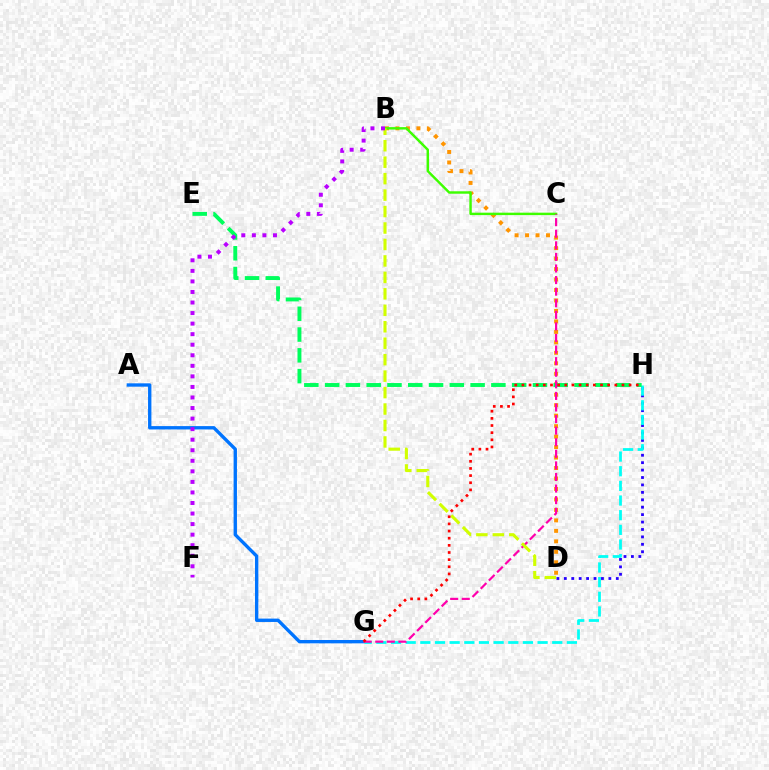{('B', 'D'): [{'color': '#ff9400', 'line_style': 'dotted', 'thickness': 2.85}, {'color': '#d1ff00', 'line_style': 'dashed', 'thickness': 2.24}], ('D', 'H'): [{'color': '#2500ff', 'line_style': 'dotted', 'thickness': 2.02}], ('A', 'G'): [{'color': '#0074ff', 'line_style': 'solid', 'thickness': 2.42}], ('G', 'H'): [{'color': '#00fff6', 'line_style': 'dashed', 'thickness': 1.99}, {'color': '#ff0000', 'line_style': 'dotted', 'thickness': 1.94}], ('B', 'C'): [{'color': '#3dff00', 'line_style': 'solid', 'thickness': 1.75}], ('E', 'H'): [{'color': '#00ff5c', 'line_style': 'dashed', 'thickness': 2.82}], ('C', 'G'): [{'color': '#ff00ac', 'line_style': 'dashed', 'thickness': 1.57}], ('B', 'F'): [{'color': '#b900ff', 'line_style': 'dotted', 'thickness': 2.87}]}